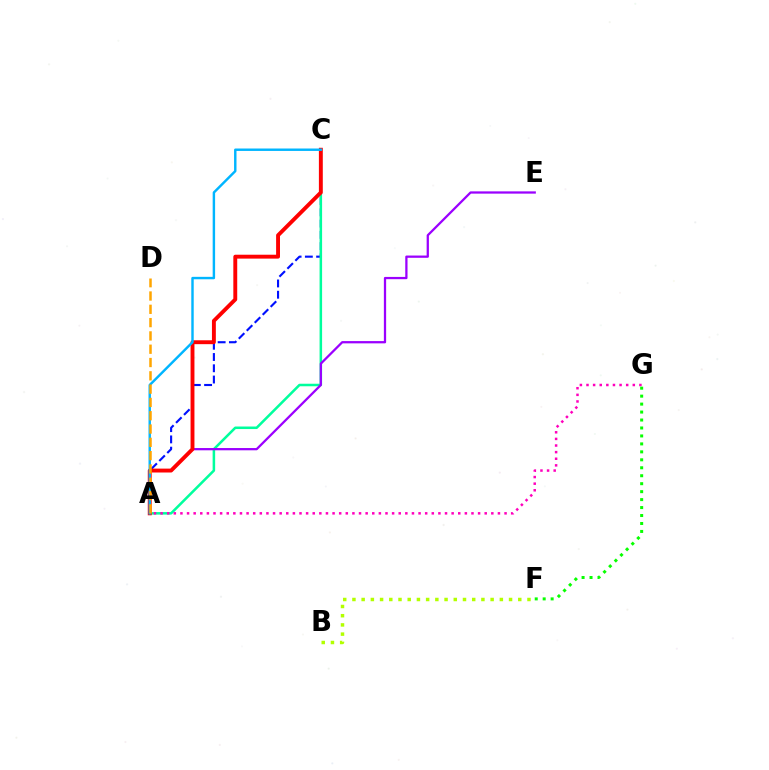{('A', 'C'): [{'color': '#0010ff', 'line_style': 'dashed', 'thickness': 1.53}, {'color': '#00ff9d', 'line_style': 'solid', 'thickness': 1.82}, {'color': '#ff0000', 'line_style': 'solid', 'thickness': 2.8}, {'color': '#00b5ff', 'line_style': 'solid', 'thickness': 1.75}], ('A', 'G'): [{'color': '#ff00bd', 'line_style': 'dotted', 'thickness': 1.8}], ('A', 'E'): [{'color': '#9b00ff', 'line_style': 'solid', 'thickness': 1.63}], ('B', 'F'): [{'color': '#b3ff00', 'line_style': 'dotted', 'thickness': 2.5}], ('F', 'G'): [{'color': '#08ff00', 'line_style': 'dotted', 'thickness': 2.16}], ('A', 'D'): [{'color': '#ffa500', 'line_style': 'dashed', 'thickness': 1.81}]}